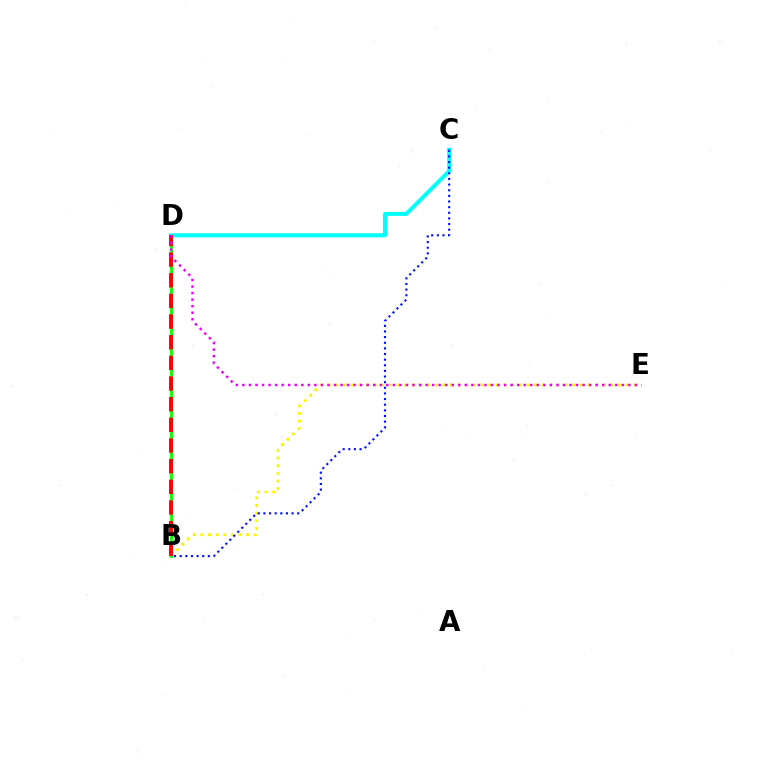{('B', 'E'): [{'color': '#fcf500', 'line_style': 'dotted', 'thickness': 2.08}], ('B', 'D'): [{'color': '#08ff00', 'line_style': 'solid', 'thickness': 2.07}, {'color': '#ff0000', 'line_style': 'dashed', 'thickness': 2.81}], ('C', 'D'): [{'color': '#00fff6', 'line_style': 'solid', 'thickness': 2.87}], ('D', 'E'): [{'color': '#ee00ff', 'line_style': 'dotted', 'thickness': 1.78}], ('B', 'C'): [{'color': '#0010ff', 'line_style': 'dotted', 'thickness': 1.53}]}